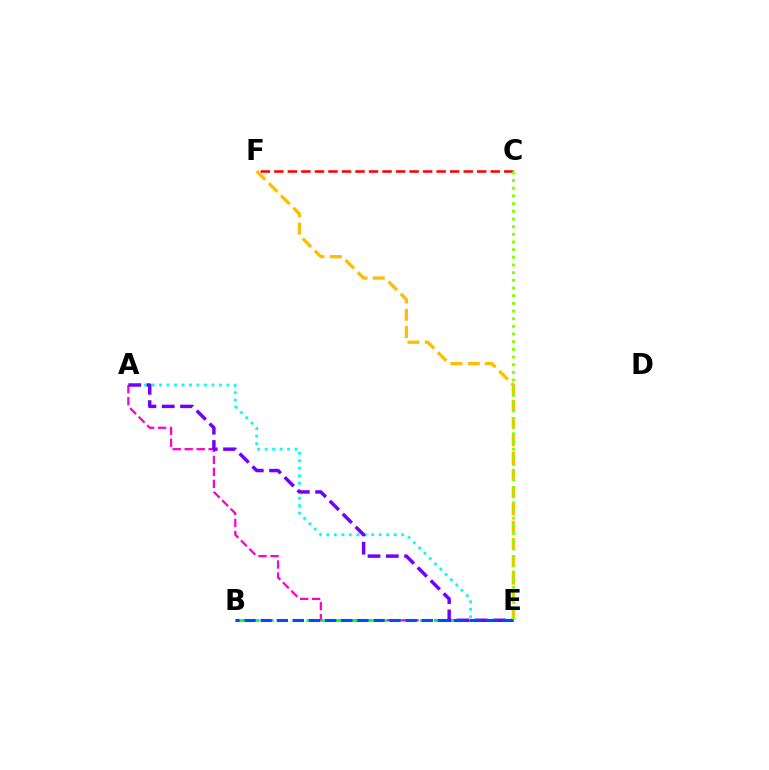{('E', 'F'): [{'color': '#ffbd00', 'line_style': 'dashed', 'thickness': 2.35}], ('A', 'E'): [{'color': '#00fff6', 'line_style': 'dotted', 'thickness': 2.03}, {'color': '#ff00cf', 'line_style': 'dashed', 'thickness': 1.63}, {'color': '#7200ff', 'line_style': 'dashed', 'thickness': 2.49}], ('C', 'F'): [{'color': '#ff0000', 'line_style': 'dashed', 'thickness': 1.84}], ('B', 'E'): [{'color': '#00ff39', 'line_style': 'dashed', 'thickness': 1.93}, {'color': '#004bff', 'line_style': 'dashed', 'thickness': 2.19}], ('C', 'E'): [{'color': '#84ff00', 'line_style': 'dotted', 'thickness': 2.08}]}